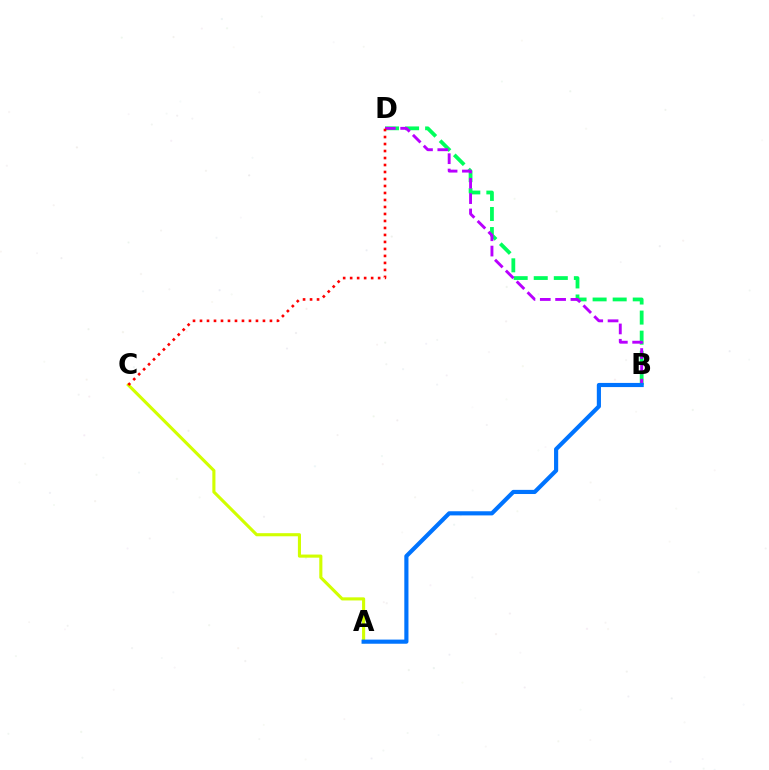{('B', 'D'): [{'color': '#00ff5c', 'line_style': 'dashed', 'thickness': 2.73}, {'color': '#b900ff', 'line_style': 'dashed', 'thickness': 2.08}], ('A', 'C'): [{'color': '#d1ff00', 'line_style': 'solid', 'thickness': 2.23}], ('C', 'D'): [{'color': '#ff0000', 'line_style': 'dotted', 'thickness': 1.9}], ('A', 'B'): [{'color': '#0074ff', 'line_style': 'solid', 'thickness': 2.99}]}